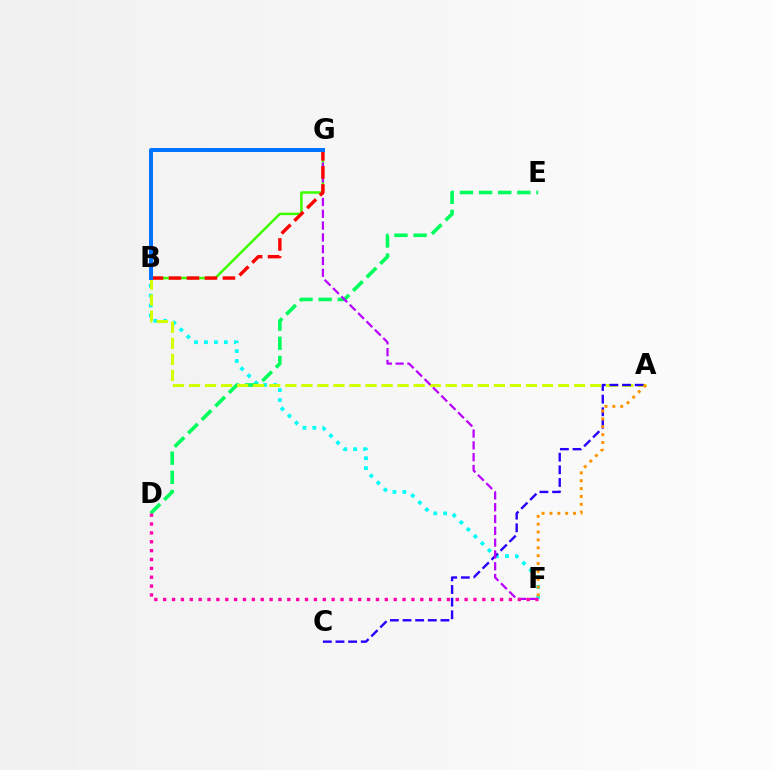{('B', 'F'): [{'color': '#00fff6', 'line_style': 'dotted', 'thickness': 2.7}], ('B', 'G'): [{'color': '#3dff00', 'line_style': 'solid', 'thickness': 1.8}, {'color': '#ff0000', 'line_style': 'dashed', 'thickness': 2.44}, {'color': '#0074ff', 'line_style': 'solid', 'thickness': 2.88}], ('D', 'E'): [{'color': '#00ff5c', 'line_style': 'dashed', 'thickness': 2.6}], ('A', 'B'): [{'color': '#d1ff00', 'line_style': 'dashed', 'thickness': 2.18}], ('A', 'C'): [{'color': '#2500ff', 'line_style': 'dashed', 'thickness': 1.72}], ('F', 'G'): [{'color': '#b900ff', 'line_style': 'dashed', 'thickness': 1.6}], ('A', 'F'): [{'color': '#ff9400', 'line_style': 'dotted', 'thickness': 2.14}], ('D', 'F'): [{'color': '#ff00ac', 'line_style': 'dotted', 'thickness': 2.41}]}